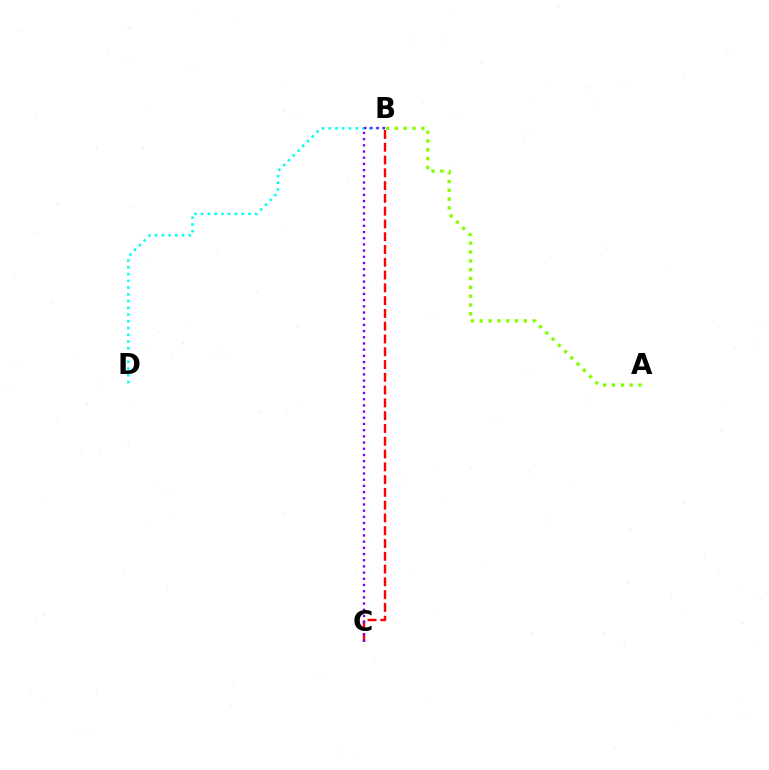{('B', 'C'): [{'color': '#ff0000', 'line_style': 'dashed', 'thickness': 1.74}, {'color': '#7200ff', 'line_style': 'dotted', 'thickness': 1.68}], ('A', 'B'): [{'color': '#84ff00', 'line_style': 'dotted', 'thickness': 2.4}], ('B', 'D'): [{'color': '#00fff6', 'line_style': 'dotted', 'thickness': 1.83}]}